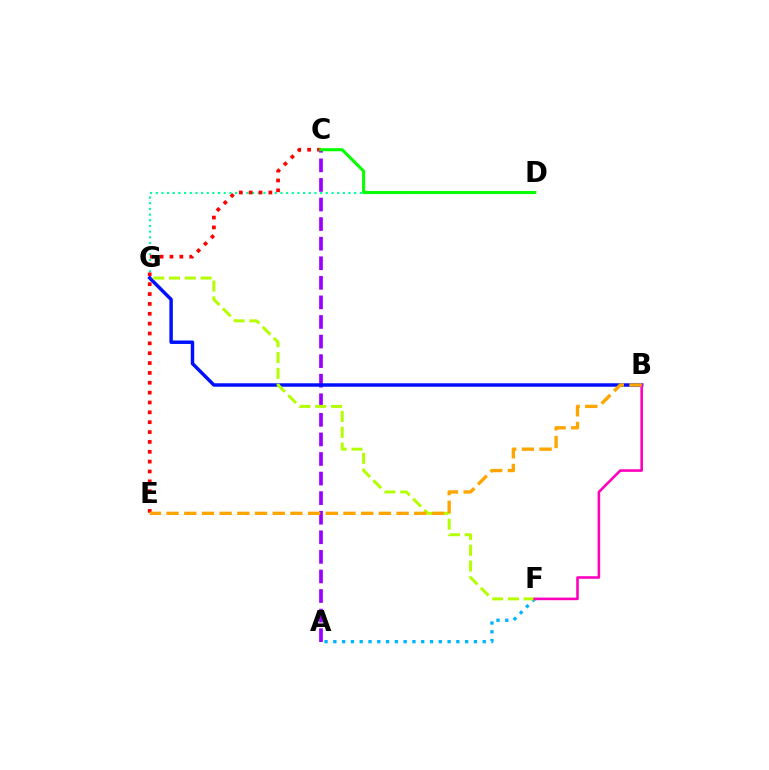{('D', 'G'): [{'color': '#00ff9d', 'line_style': 'dotted', 'thickness': 1.54}], ('C', 'E'): [{'color': '#ff0000', 'line_style': 'dotted', 'thickness': 2.68}], ('A', 'F'): [{'color': '#00b5ff', 'line_style': 'dotted', 'thickness': 2.39}], ('A', 'C'): [{'color': '#9b00ff', 'line_style': 'dashed', 'thickness': 2.66}], ('B', 'G'): [{'color': '#0010ff', 'line_style': 'solid', 'thickness': 2.49}], ('F', 'G'): [{'color': '#b3ff00', 'line_style': 'dashed', 'thickness': 2.15}], ('B', 'F'): [{'color': '#ff00bd', 'line_style': 'solid', 'thickness': 1.87}], ('B', 'E'): [{'color': '#ffa500', 'line_style': 'dashed', 'thickness': 2.4}], ('C', 'D'): [{'color': '#08ff00', 'line_style': 'solid', 'thickness': 2.21}]}